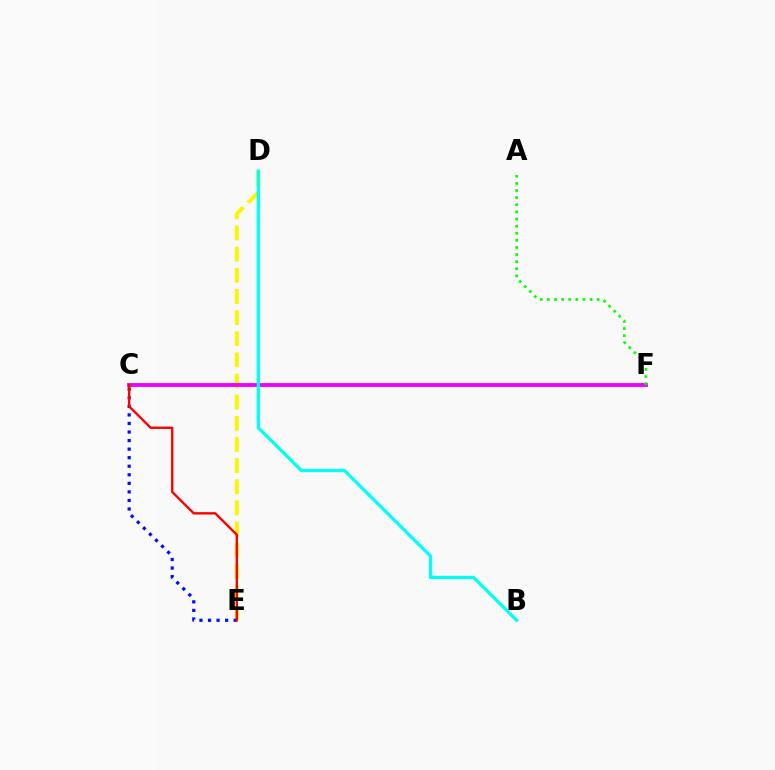{('D', 'E'): [{'color': '#fcf500', 'line_style': 'dashed', 'thickness': 2.87}], ('C', 'F'): [{'color': '#ee00ff', 'line_style': 'solid', 'thickness': 2.77}], ('C', 'E'): [{'color': '#0010ff', 'line_style': 'dotted', 'thickness': 2.32}, {'color': '#ff0000', 'line_style': 'solid', 'thickness': 1.71}], ('A', 'F'): [{'color': '#08ff00', 'line_style': 'dotted', 'thickness': 1.93}], ('B', 'D'): [{'color': '#00fff6', 'line_style': 'solid', 'thickness': 2.33}]}